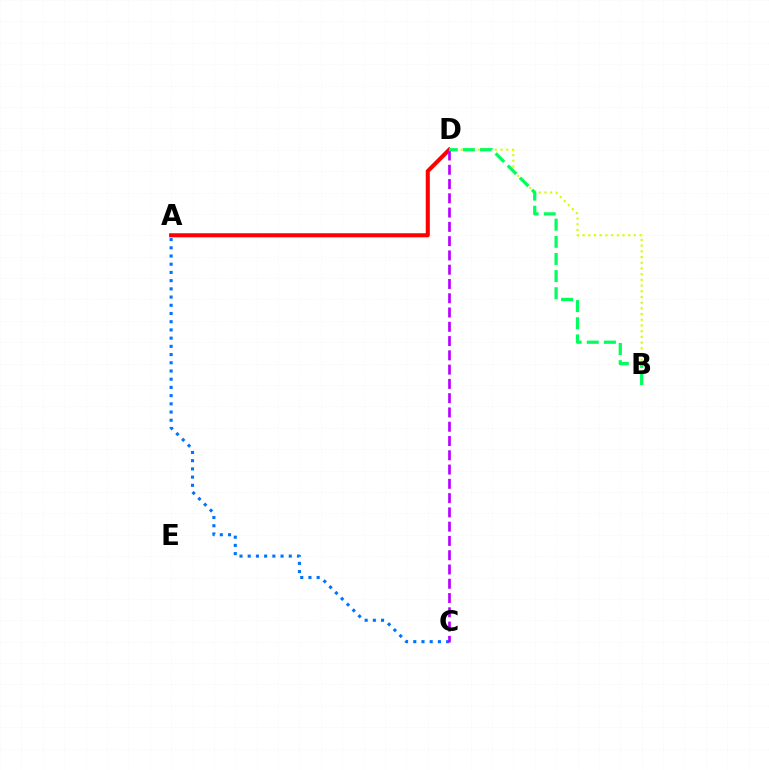{('A', 'D'): [{'color': '#ff0000', 'line_style': 'solid', 'thickness': 2.92}], ('A', 'C'): [{'color': '#0074ff', 'line_style': 'dotted', 'thickness': 2.23}], ('B', 'D'): [{'color': '#d1ff00', 'line_style': 'dotted', 'thickness': 1.55}, {'color': '#00ff5c', 'line_style': 'dashed', 'thickness': 2.33}], ('C', 'D'): [{'color': '#b900ff', 'line_style': 'dashed', 'thickness': 1.94}]}